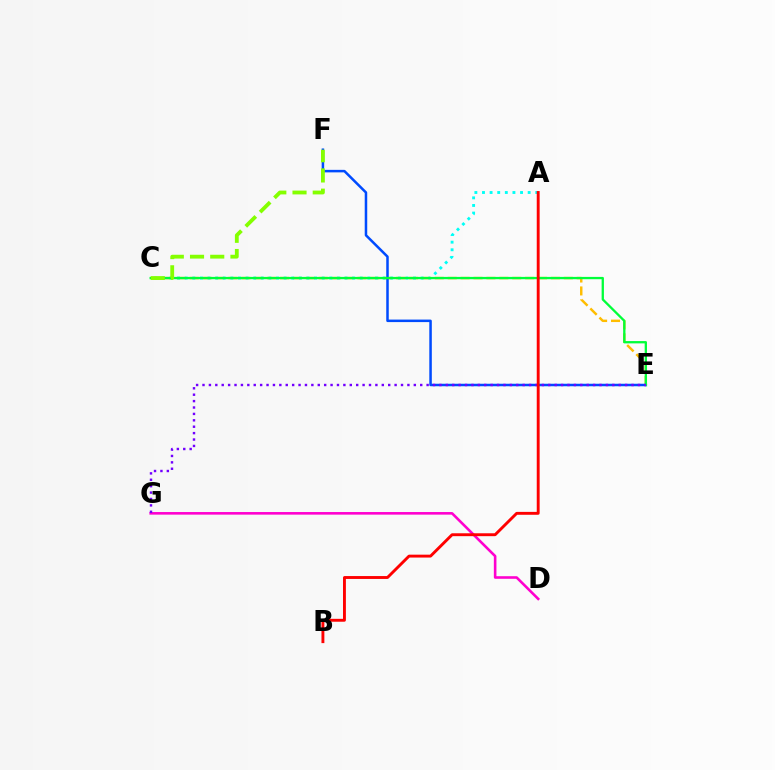{('C', 'E'): [{'color': '#ffbd00', 'line_style': 'dashed', 'thickness': 1.75}, {'color': '#00ff39', 'line_style': 'solid', 'thickness': 1.66}], ('A', 'C'): [{'color': '#00fff6', 'line_style': 'dotted', 'thickness': 2.07}], ('E', 'F'): [{'color': '#004bff', 'line_style': 'solid', 'thickness': 1.81}], ('D', 'G'): [{'color': '#ff00cf', 'line_style': 'solid', 'thickness': 1.87}], ('E', 'G'): [{'color': '#7200ff', 'line_style': 'dotted', 'thickness': 1.74}], ('C', 'F'): [{'color': '#84ff00', 'line_style': 'dashed', 'thickness': 2.75}], ('A', 'B'): [{'color': '#ff0000', 'line_style': 'solid', 'thickness': 2.08}]}